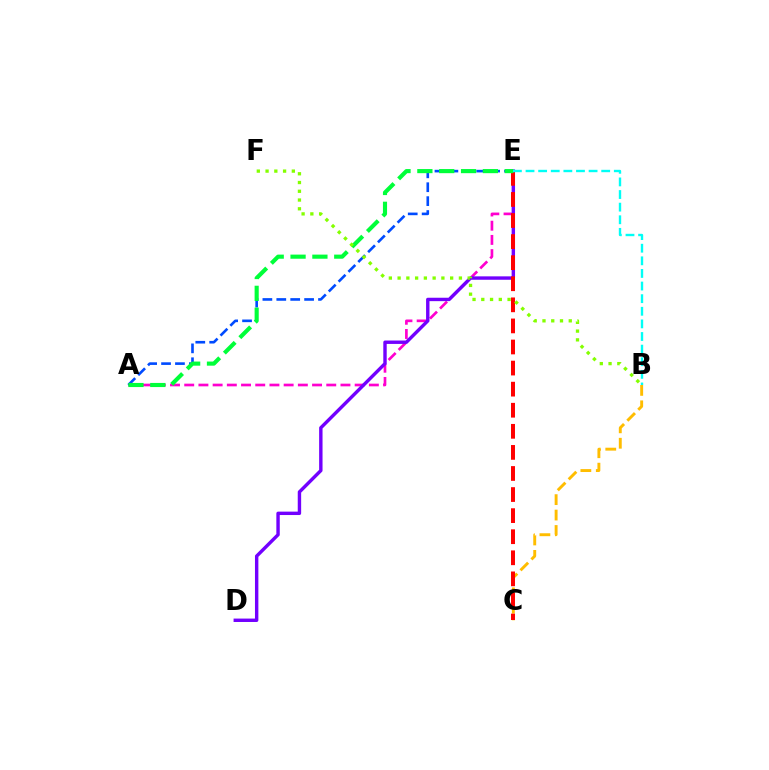{('A', 'E'): [{'color': '#ff00cf', 'line_style': 'dashed', 'thickness': 1.93}, {'color': '#004bff', 'line_style': 'dashed', 'thickness': 1.89}, {'color': '#00ff39', 'line_style': 'dashed', 'thickness': 2.97}], ('D', 'E'): [{'color': '#7200ff', 'line_style': 'solid', 'thickness': 2.45}], ('B', 'C'): [{'color': '#ffbd00', 'line_style': 'dashed', 'thickness': 2.1}], ('C', 'E'): [{'color': '#ff0000', 'line_style': 'dashed', 'thickness': 2.86}], ('B', 'E'): [{'color': '#00fff6', 'line_style': 'dashed', 'thickness': 1.71}], ('B', 'F'): [{'color': '#84ff00', 'line_style': 'dotted', 'thickness': 2.38}]}